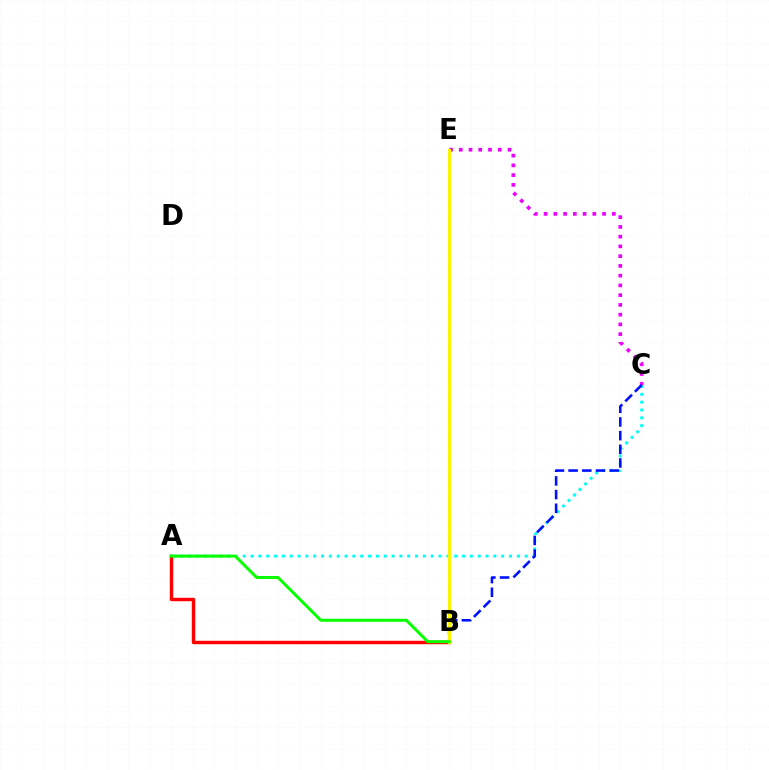{('A', 'C'): [{'color': '#00fff6', 'line_style': 'dotted', 'thickness': 2.13}], ('C', 'E'): [{'color': '#ee00ff', 'line_style': 'dotted', 'thickness': 2.65}], ('A', 'B'): [{'color': '#ff0000', 'line_style': 'solid', 'thickness': 2.46}, {'color': '#08ff00', 'line_style': 'solid', 'thickness': 2.16}], ('B', 'C'): [{'color': '#0010ff', 'line_style': 'dashed', 'thickness': 1.86}], ('B', 'E'): [{'color': '#fcf500', 'line_style': 'solid', 'thickness': 2.32}]}